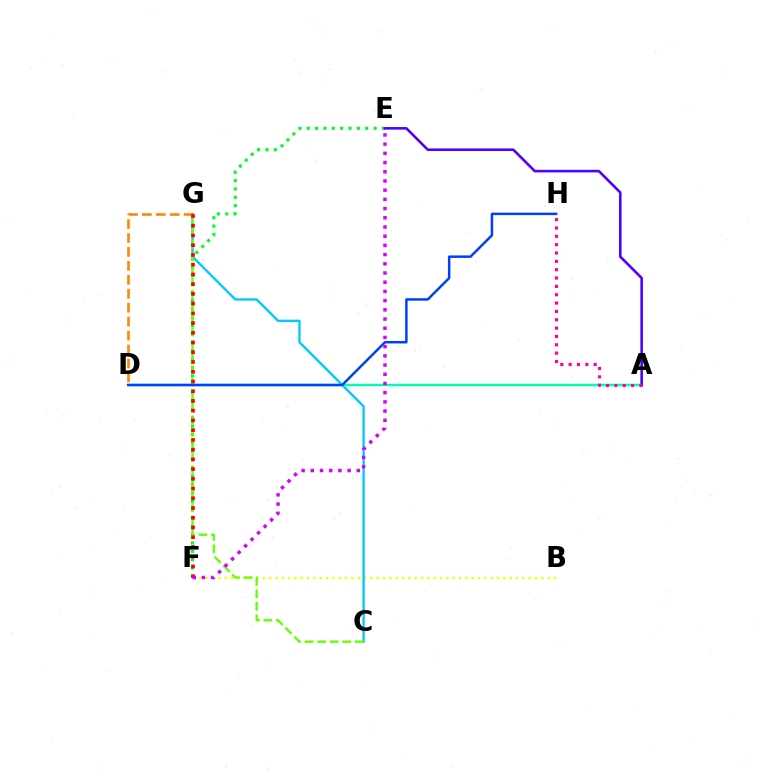{('B', 'F'): [{'color': '#eeff00', 'line_style': 'dotted', 'thickness': 1.72}], ('C', 'G'): [{'color': '#00c7ff', 'line_style': 'solid', 'thickness': 1.67}, {'color': '#66ff00', 'line_style': 'dashed', 'thickness': 1.7}], ('A', 'D'): [{'color': '#00ffaf', 'line_style': 'solid', 'thickness': 1.74}], ('D', 'G'): [{'color': '#ff8800', 'line_style': 'dashed', 'thickness': 1.89}], ('E', 'F'): [{'color': '#00ff27', 'line_style': 'dotted', 'thickness': 2.27}, {'color': '#d600ff', 'line_style': 'dotted', 'thickness': 2.5}], ('A', 'E'): [{'color': '#4f00ff', 'line_style': 'solid', 'thickness': 1.86}], ('A', 'H'): [{'color': '#ff00a0', 'line_style': 'dotted', 'thickness': 2.27}], ('D', 'H'): [{'color': '#003fff', 'line_style': 'solid', 'thickness': 1.79}], ('F', 'G'): [{'color': '#ff0000', 'line_style': 'dotted', 'thickness': 2.64}]}